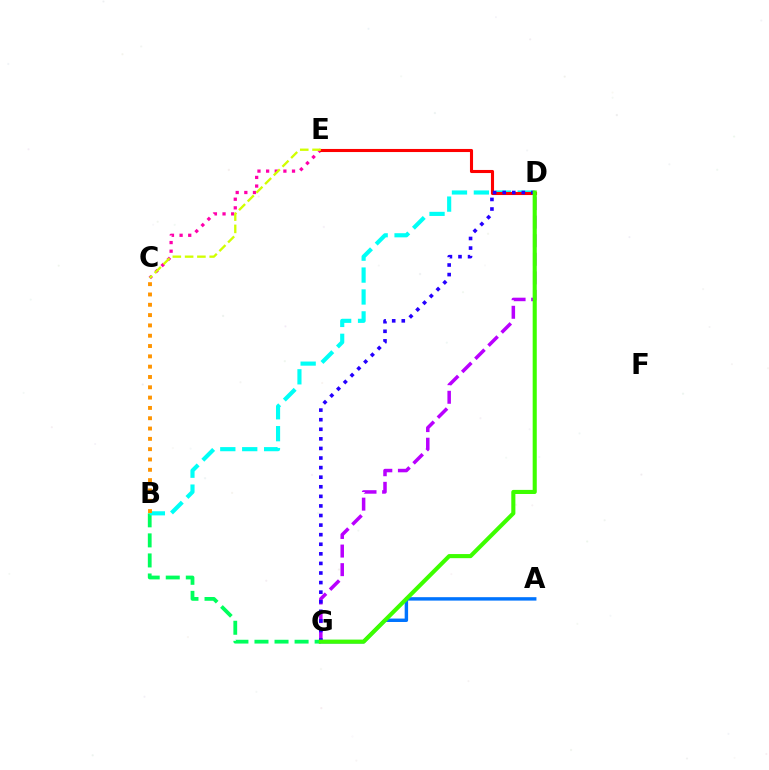{('B', 'G'): [{'color': '#00ff5c', 'line_style': 'dashed', 'thickness': 2.72}], ('A', 'G'): [{'color': '#0074ff', 'line_style': 'solid', 'thickness': 2.46}], ('B', 'D'): [{'color': '#00fff6', 'line_style': 'dashed', 'thickness': 2.98}], ('C', 'E'): [{'color': '#ff00ac', 'line_style': 'dotted', 'thickness': 2.35}, {'color': '#d1ff00', 'line_style': 'dashed', 'thickness': 1.67}], ('D', 'E'): [{'color': '#ff0000', 'line_style': 'solid', 'thickness': 2.22}], ('D', 'G'): [{'color': '#b900ff', 'line_style': 'dashed', 'thickness': 2.53}, {'color': '#2500ff', 'line_style': 'dotted', 'thickness': 2.6}, {'color': '#3dff00', 'line_style': 'solid', 'thickness': 2.95}], ('B', 'C'): [{'color': '#ff9400', 'line_style': 'dotted', 'thickness': 2.8}]}